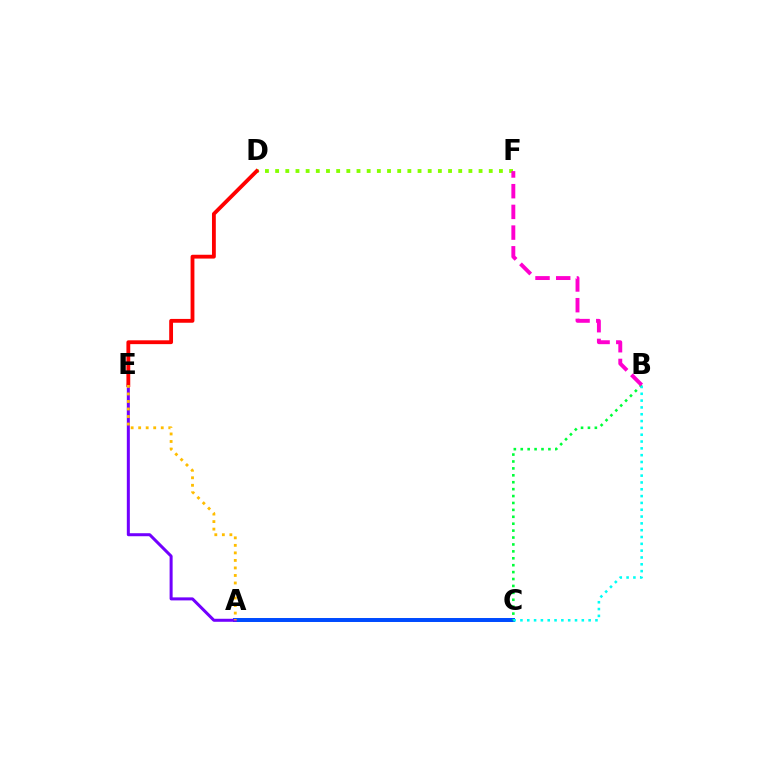{('A', 'C'): [{'color': '#004bff', 'line_style': 'solid', 'thickness': 2.86}], ('D', 'F'): [{'color': '#84ff00', 'line_style': 'dotted', 'thickness': 2.76}], ('A', 'E'): [{'color': '#7200ff', 'line_style': 'solid', 'thickness': 2.17}, {'color': '#ffbd00', 'line_style': 'dotted', 'thickness': 2.04}], ('B', 'C'): [{'color': '#00ff39', 'line_style': 'dotted', 'thickness': 1.88}, {'color': '#00fff6', 'line_style': 'dotted', 'thickness': 1.85}], ('D', 'E'): [{'color': '#ff0000', 'line_style': 'solid', 'thickness': 2.75}], ('B', 'F'): [{'color': '#ff00cf', 'line_style': 'dashed', 'thickness': 2.81}]}